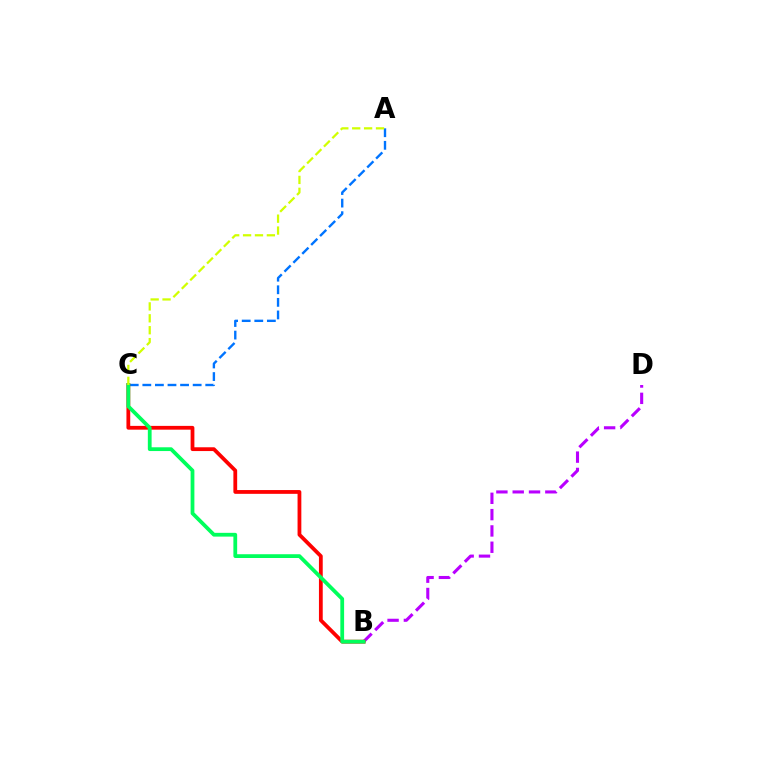{('B', 'D'): [{'color': '#b900ff', 'line_style': 'dashed', 'thickness': 2.22}], ('A', 'C'): [{'color': '#0074ff', 'line_style': 'dashed', 'thickness': 1.71}, {'color': '#d1ff00', 'line_style': 'dashed', 'thickness': 1.62}], ('B', 'C'): [{'color': '#ff0000', 'line_style': 'solid', 'thickness': 2.72}, {'color': '#00ff5c', 'line_style': 'solid', 'thickness': 2.72}]}